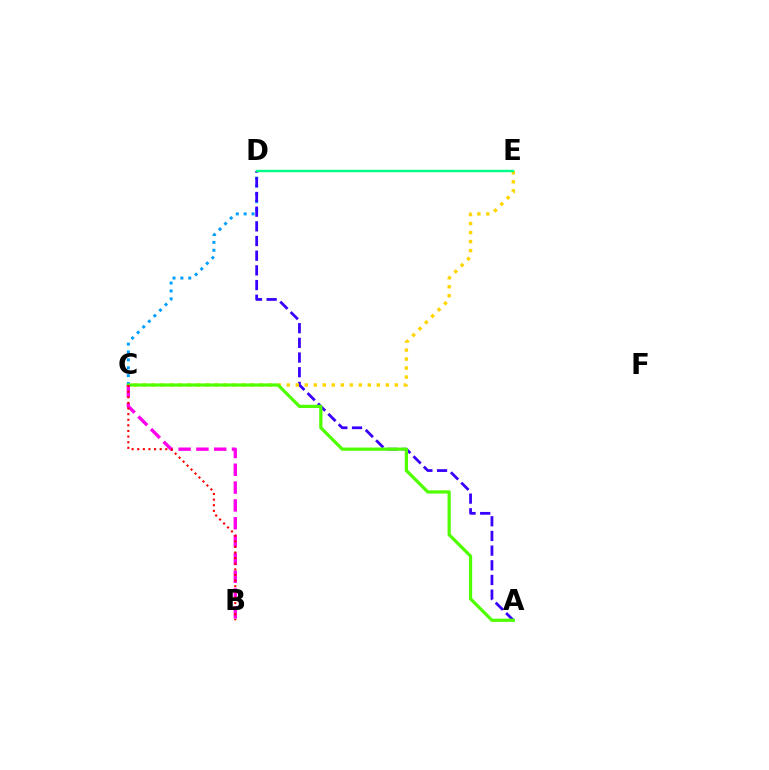{('C', 'D'): [{'color': '#009eff', 'line_style': 'dotted', 'thickness': 2.14}], ('A', 'D'): [{'color': '#3700ff', 'line_style': 'dashed', 'thickness': 1.99}], ('C', 'E'): [{'color': '#ffd500', 'line_style': 'dotted', 'thickness': 2.45}], ('D', 'E'): [{'color': '#00ff86', 'line_style': 'solid', 'thickness': 1.72}], ('A', 'C'): [{'color': '#4fff00', 'line_style': 'solid', 'thickness': 2.32}], ('B', 'C'): [{'color': '#ff00ed', 'line_style': 'dashed', 'thickness': 2.42}, {'color': '#ff0000', 'line_style': 'dotted', 'thickness': 1.53}]}